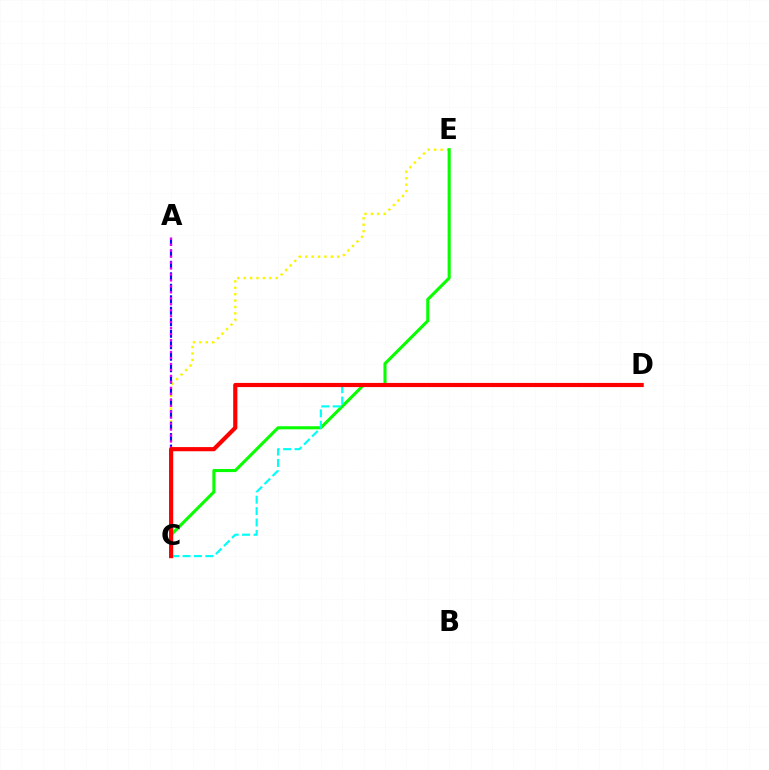{('C', 'E'): [{'color': '#fcf500', 'line_style': 'dotted', 'thickness': 1.74}, {'color': '#08ff00', 'line_style': 'solid', 'thickness': 2.22}], ('A', 'C'): [{'color': '#0010ff', 'line_style': 'dashed', 'thickness': 1.56}, {'color': '#ee00ff', 'line_style': 'dotted', 'thickness': 1.62}], ('C', 'D'): [{'color': '#00fff6', 'line_style': 'dashed', 'thickness': 1.55}, {'color': '#ff0000', 'line_style': 'solid', 'thickness': 2.99}]}